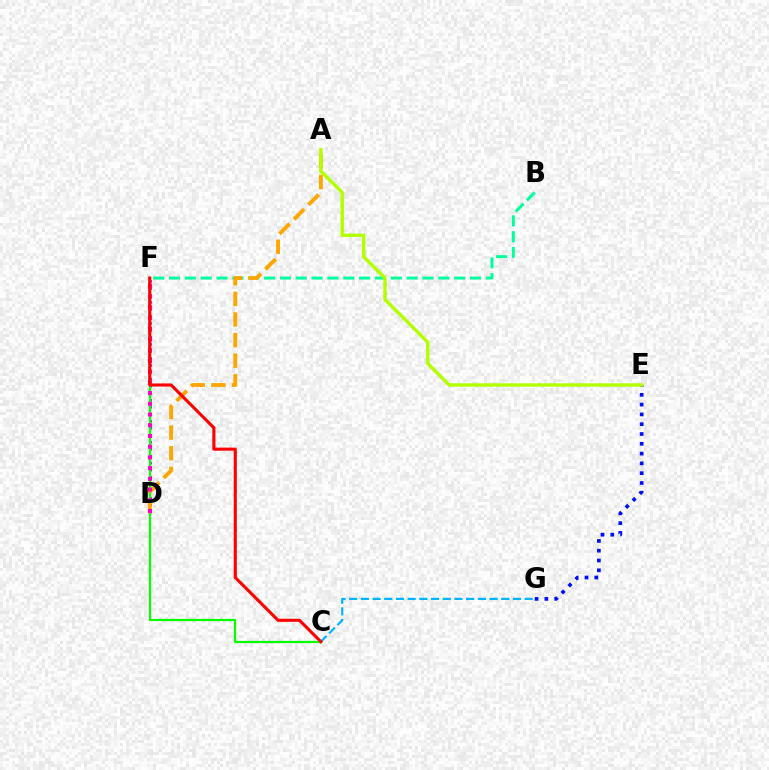{('D', 'F'): [{'color': '#9b00ff', 'line_style': 'dotted', 'thickness': 1.9}, {'color': '#ff00bd', 'line_style': 'dotted', 'thickness': 2.91}], ('B', 'F'): [{'color': '#00ff9d', 'line_style': 'dashed', 'thickness': 2.15}], ('C', 'F'): [{'color': '#08ff00', 'line_style': 'solid', 'thickness': 1.61}, {'color': '#ff0000', 'line_style': 'solid', 'thickness': 2.23}], ('A', 'D'): [{'color': '#ffa500', 'line_style': 'dashed', 'thickness': 2.8}], ('E', 'G'): [{'color': '#0010ff', 'line_style': 'dotted', 'thickness': 2.66}], ('A', 'E'): [{'color': '#b3ff00', 'line_style': 'solid', 'thickness': 2.47}], ('C', 'G'): [{'color': '#00b5ff', 'line_style': 'dashed', 'thickness': 1.59}]}